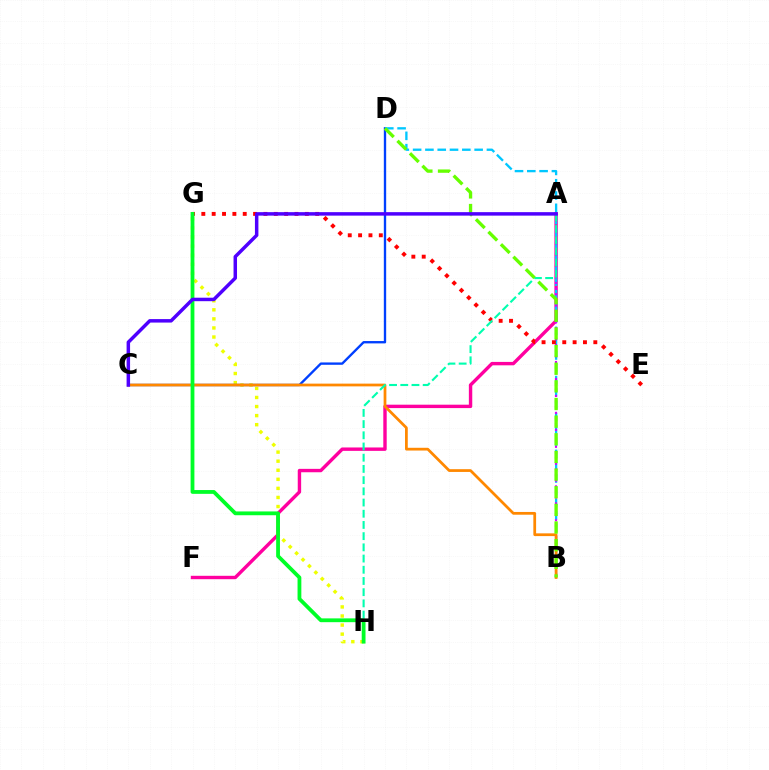{('A', 'F'): [{'color': '#ff00a0', 'line_style': 'solid', 'thickness': 2.45}], ('G', 'H'): [{'color': '#eeff00', 'line_style': 'dotted', 'thickness': 2.46}, {'color': '#00ff27', 'line_style': 'solid', 'thickness': 2.73}], ('C', 'D'): [{'color': '#003fff', 'line_style': 'solid', 'thickness': 1.69}], ('B', 'D'): [{'color': '#00c7ff', 'line_style': 'dashed', 'thickness': 1.67}, {'color': '#66ff00', 'line_style': 'dashed', 'thickness': 2.4}], ('E', 'G'): [{'color': '#ff0000', 'line_style': 'dotted', 'thickness': 2.81}], ('A', 'B'): [{'color': '#d600ff', 'line_style': 'dotted', 'thickness': 1.54}], ('B', 'C'): [{'color': '#ff8800', 'line_style': 'solid', 'thickness': 1.98}], ('A', 'H'): [{'color': '#00ffaf', 'line_style': 'dashed', 'thickness': 1.52}], ('A', 'C'): [{'color': '#4f00ff', 'line_style': 'solid', 'thickness': 2.5}]}